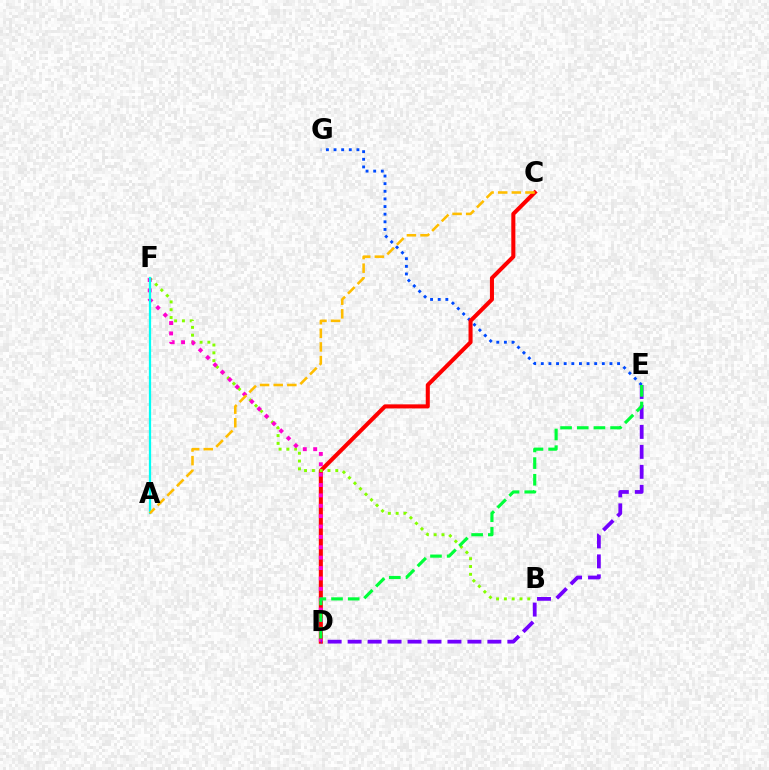{('E', 'G'): [{'color': '#004bff', 'line_style': 'dotted', 'thickness': 2.07}], ('C', 'D'): [{'color': '#ff0000', 'line_style': 'solid', 'thickness': 2.92}], ('B', 'F'): [{'color': '#84ff00', 'line_style': 'dotted', 'thickness': 2.12}], ('D', 'F'): [{'color': '#ff00cf', 'line_style': 'dotted', 'thickness': 2.82}], ('D', 'E'): [{'color': '#7200ff', 'line_style': 'dashed', 'thickness': 2.71}, {'color': '#00ff39', 'line_style': 'dashed', 'thickness': 2.26}], ('A', 'F'): [{'color': '#00fff6', 'line_style': 'solid', 'thickness': 1.62}], ('A', 'C'): [{'color': '#ffbd00', 'line_style': 'dashed', 'thickness': 1.85}]}